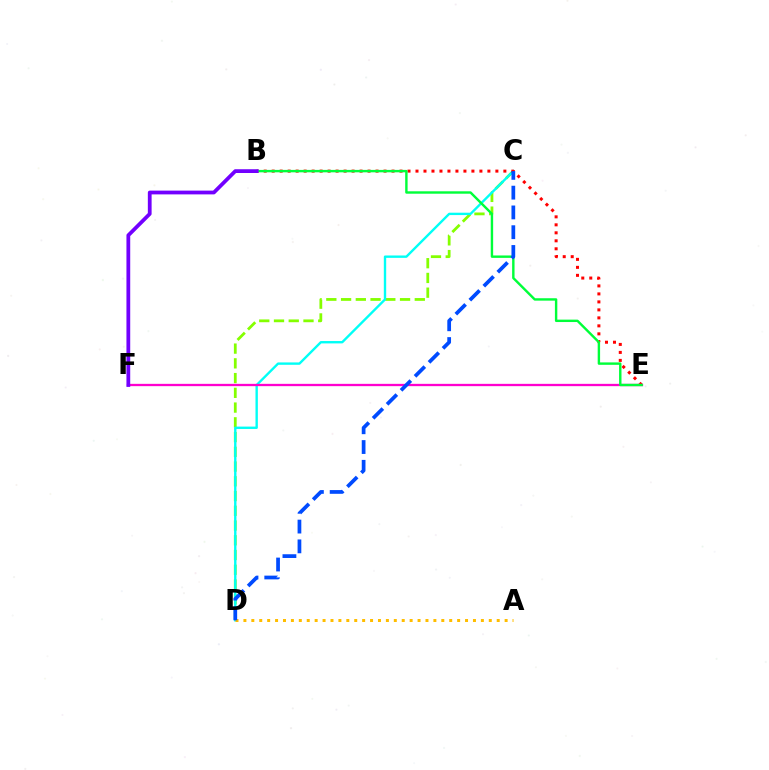{('C', 'D'): [{'color': '#84ff00', 'line_style': 'dashed', 'thickness': 2.0}, {'color': '#00fff6', 'line_style': 'solid', 'thickness': 1.71}, {'color': '#004bff', 'line_style': 'dashed', 'thickness': 2.69}], ('A', 'D'): [{'color': '#ffbd00', 'line_style': 'dotted', 'thickness': 2.15}], ('B', 'E'): [{'color': '#ff0000', 'line_style': 'dotted', 'thickness': 2.17}, {'color': '#00ff39', 'line_style': 'solid', 'thickness': 1.74}], ('E', 'F'): [{'color': '#ff00cf', 'line_style': 'solid', 'thickness': 1.66}], ('B', 'F'): [{'color': '#7200ff', 'line_style': 'solid', 'thickness': 2.72}]}